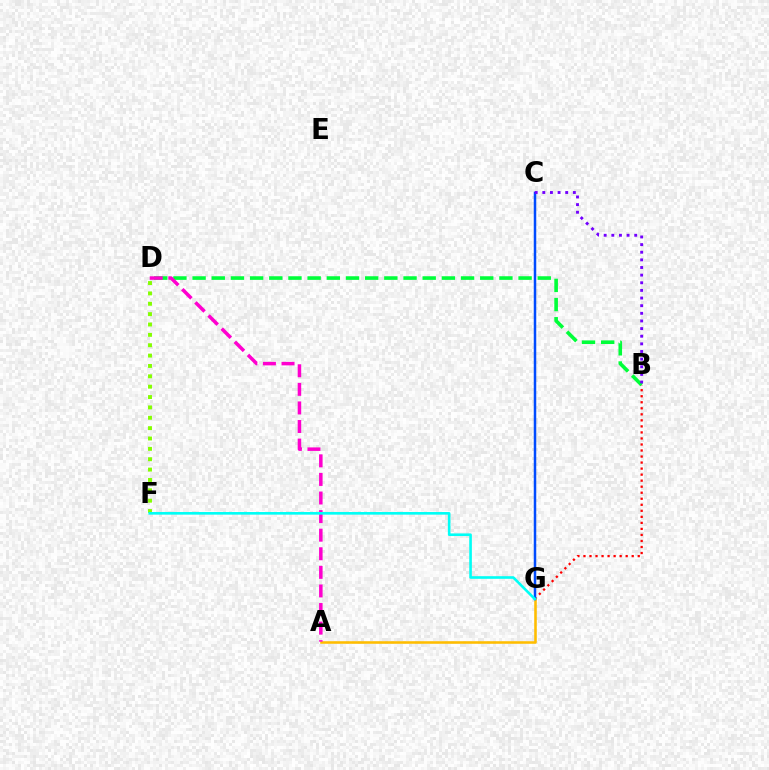{('B', 'G'): [{'color': '#ff0000', 'line_style': 'dotted', 'thickness': 1.64}], ('D', 'F'): [{'color': '#84ff00', 'line_style': 'dotted', 'thickness': 2.82}], ('A', 'G'): [{'color': '#ffbd00', 'line_style': 'solid', 'thickness': 1.85}], ('B', 'D'): [{'color': '#00ff39', 'line_style': 'dashed', 'thickness': 2.61}], ('C', 'G'): [{'color': '#004bff', 'line_style': 'solid', 'thickness': 1.8}], ('B', 'C'): [{'color': '#7200ff', 'line_style': 'dotted', 'thickness': 2.07}], ('A', 'D'): [{'color': '#ff00cf', 'line_style': 'dashed', 'thickness': 2.52}], ('F', 'G'): [{'color': '#00fff6', 'line_style': 'solid', 'thickness': 1.89}]}